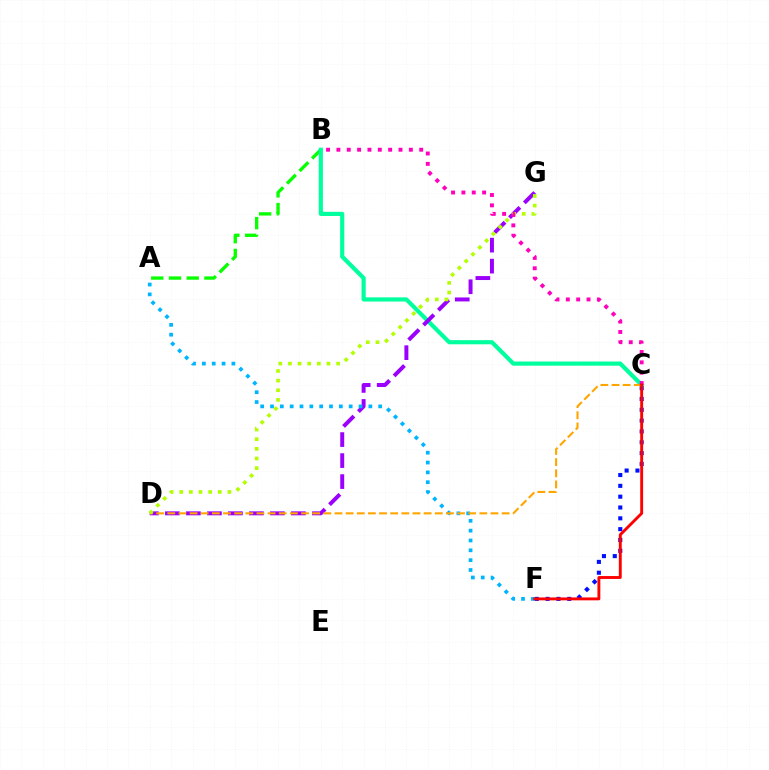{('C', 'F'): [{'color': '#0010ff', 'line_style': 'dotted', 'thickness': 2.94}, {'color': '#ff0000', 'line_style': 'solid', 'thickness': 2.08}], ('A', 'B'): [{'color': '#08ff00', 'line_style': 'dashed', 'thickness': 2.41}], ('B', 'C'): [{'color': '#00ff9d', 'line_style': 'solid', 'thickness': 3.0}, {'color': '#ff00bd', 'line_style': 'dotted', 'thickness': 2.81}], ('D', 'G'): [{'color': '#9b00ff', 'line_style': 'dashed', 'thickness': 2.85}, {'color': '#b3ff00', 'line_style': 'dotted', 'thickness': 2.62}], ('A', 'F'): [{'color': '#00b5ff', 'line_style': 'dotted', 'thickness': 2.67}], ('C', 'D'): [{'color': '#ffa500', 'line_style': 'dashed', 'thickness': 1.51}]}